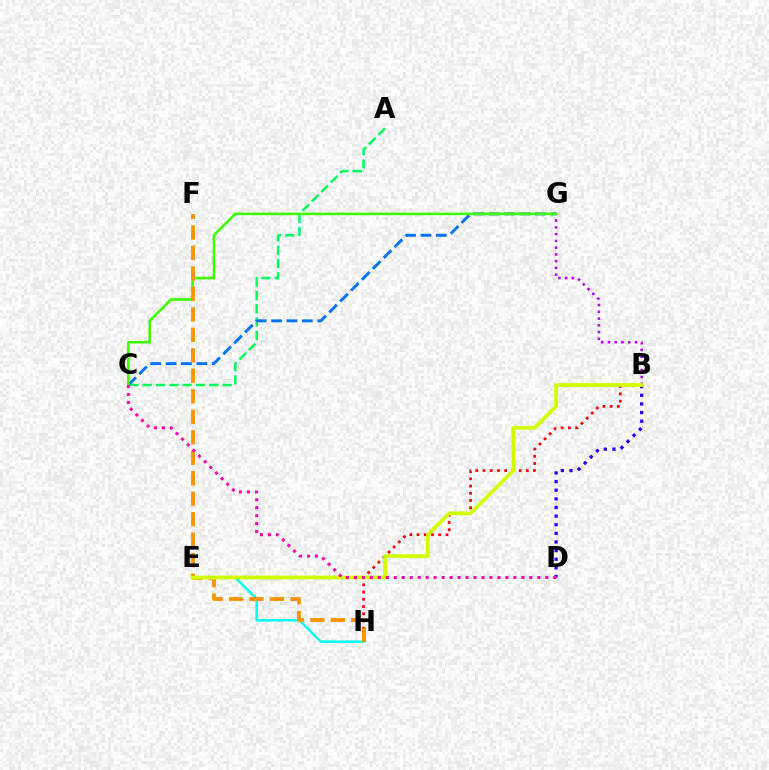{('A', 'C'): [{'color': '#00ff5c', 'line_style': 'dashed', 'thickness': 1.81}], ('C', 'G'): [{'color': '#0074ff', 'line_style': 'dashed', 'thickness': 2.09}, {'color': '#3dff00', 'line_style': 'solid', 'thickness': 1.87}], ('E', 'H'): [{'color': '#00fff6', 'line_style': 'solid', 'thickness': 1.79}], ('B', 'D'): [{'color': '#2500ff', 'line_style': 'dotted', 'thickness': 2.35}], ('B', 'H'): [{'color': '#ff0000', 'line_style': 'dotted', 'thickness': 1.96}], ('B', 'G'): [{'color': '#b900ff', 'line_style': 'dotted', 'thickness': 1.83}], ('F', 'H'): [{'color': '#ff9400', 'line_style': 'dashed', 'thickness': 2.78}], ('B', 'E'): [{'color': '#d1ff00', 'line_style': 'solid', 'thickness': 2.68}], ('C', 'D'): [{'color': '#ff00ac', 'line_style': 'dotted', 'thickness': 2.17}]}